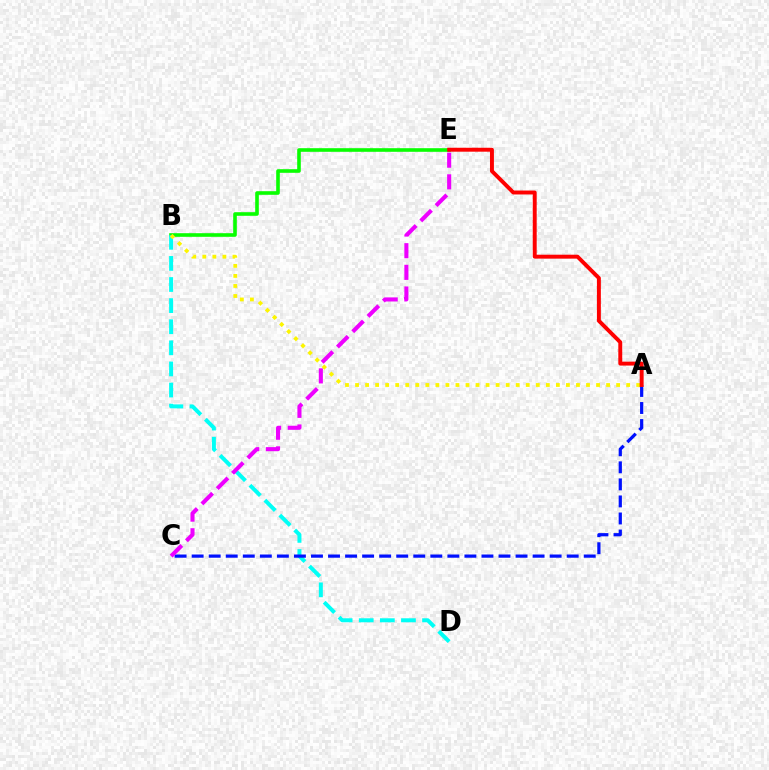{('B', 'E'): [{'color': '#08ff00', 'line_style': 'solid', 'thickness': 2.6}], ('B', 'D'): [{'color': '#00fff6', 'line_style': 'dashed', 'thickness': 2.87}], ('A', 'B'): [{'color': '#fcf500', 'line_style': 'dotted', 'thickness': 2.73}], ('A', 'C'): [{'color': '#0010ff', 'line_style': 'dashed', 'thickness': 2.32}], ('A', 'E'): [{'color': '#ff0000', 'line_style': 'solid', 'thickness': 2.83}], ('C', 'E'): [{'color': '#ee00ff', 'line_style': 'dashed', 'thickness': 2.94}]}